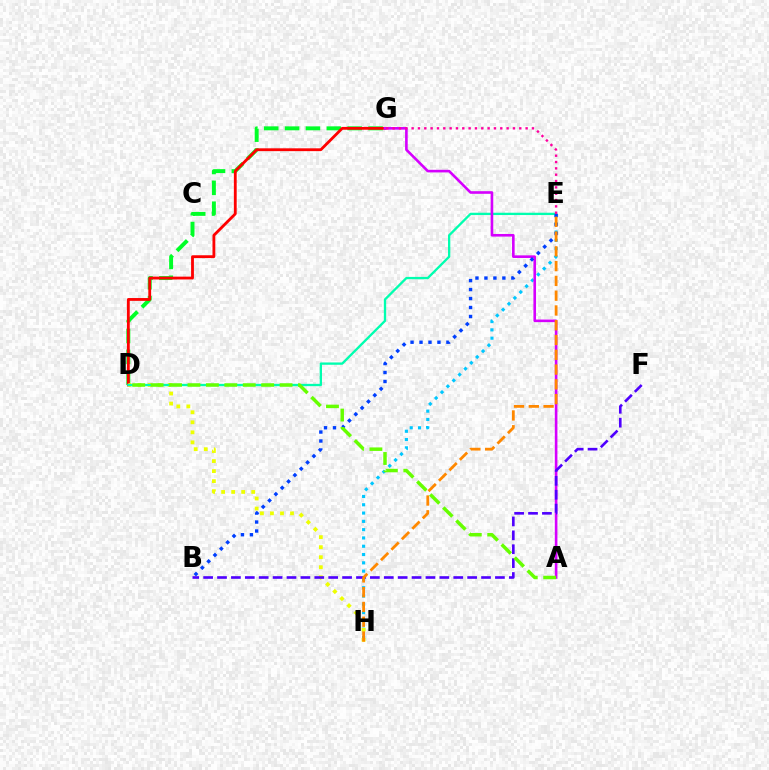{('D', 'G'): [{'color': '#00ff27', 'line_style': 'dashed', 'thickness': 2.83}, {'color': '#ff0000', 'line_style': 'solid', 'thickness': 2.03}], ('E', 'H'): [{'color': '#00c7ff', 'line_style': 'dotted', 'thickness': 2.25}, {'color': '#ff8800', 'line_style': 'dashed', 'thickness': 2.01}], ('D', 'H'): [{'color': '#eeff00', 'line_style': 'dotted', 'thickness': 2.72}], ('D', 'E'): [{'color': '#00ffaf', 'line_style': 'solid', 'thickness': 1.67}], ('A', 'G'): [{'color': '#d600ff', 'line_style': 'solid', 'thickness': 1.88}], ('B', 'E'): [{'color': '#003fff', 'line_style': 'dotted', 'thickness': 2.44}], ('B', 'F'): [{'color': '#4f00ff', 'line_style': 'dashed', 'thickness': 1.89}], ('A', 'D'): [{'color': '#66ff00', 'line_style': 'dashed', 'thickness': 2.5}], ('E', 'G'): [{'color': '#ff00a0', 'line_style': 'dotted', 'thickness': 1.72}]}